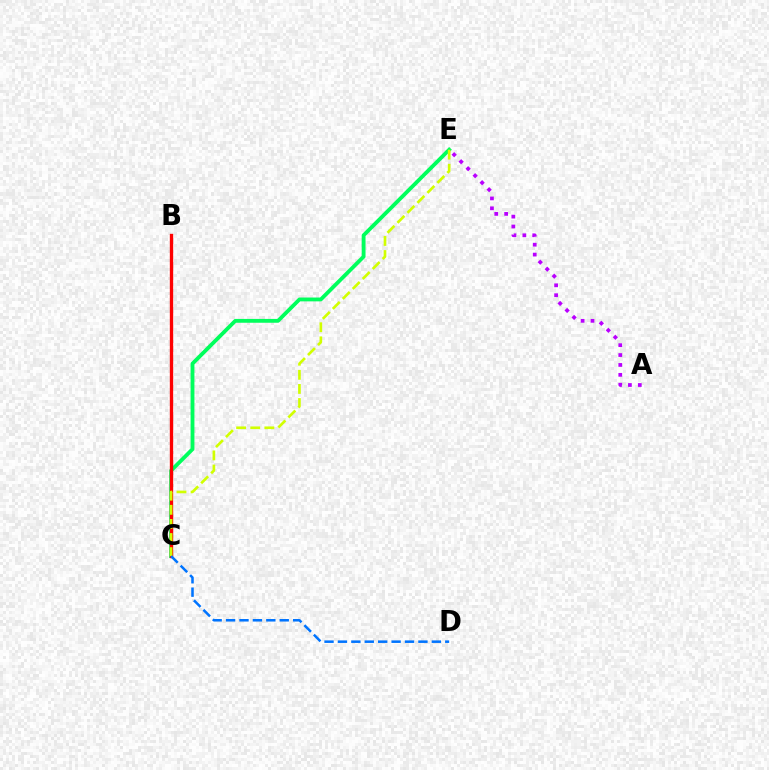{('A', 'E'): [{'color': '#b900ff', 'line_style': 'dotted', 'thickness': 2.69}], ('C', 'E'): [{'color': '#00ff5c', 'line_style': 'solid', 'thickness': 2.76}, {'color': '#d1ff00', 'line_style': 'dashed', 'thickness': 1.92}], ('B', 'C'): [{'color': '#ff0000', 'line_style': 'solid', 'thickness': 2.41}], ('C', 'D'): [{'color': '#0074ff', 'line_style': 'dashed', 'thickness': 1.82}]}